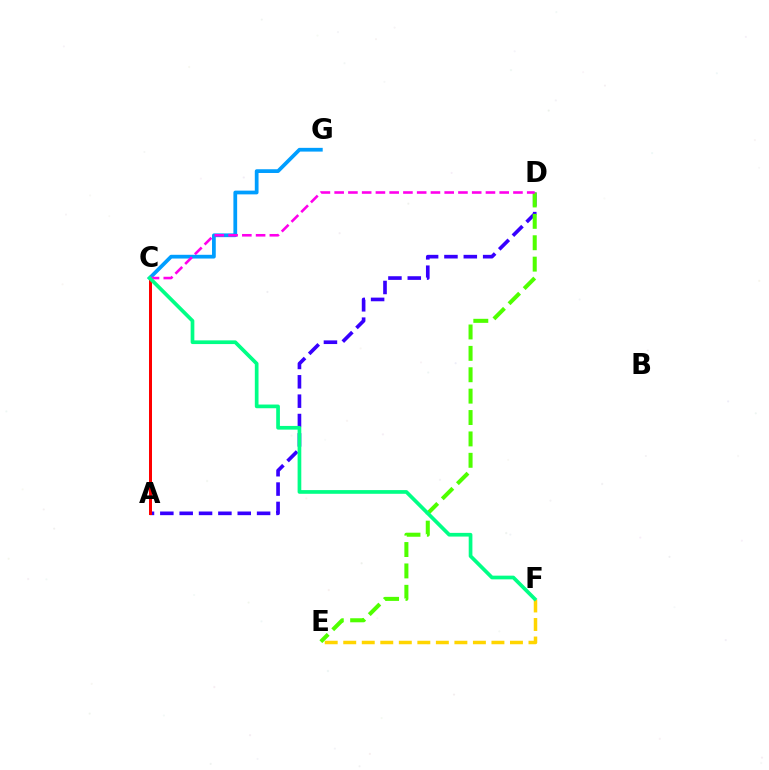{('E', 'F'): [{'color': '#ffd500', 'line_style': 'dashed', 'thickness': 2.52}], ('A', 'D'): [{'color': '#3700ff', 'line_style': 'dashed', 'thickness': 2.63}], ('D', 'E'): [{'color': '#4fff00', 'line_style': 'dashed', 'thickness': 2.91}], ('C', 'G'): [{'color': '#009eff', 'line_style': 'solid', 'thickness': 2.69}], ('A', 'C'): [{'color': '#ff0000', 'line_style': 'solid', 'thickness': 2.16}], ('C', 'D'): [{'color': '#ff00ed', 'line_style': 'dashed', 'thickness': 1.87}], ('C', 'F'): [{'color': '#00ff86', 'line_style': 'solid', 'thickness': 2.66}]}